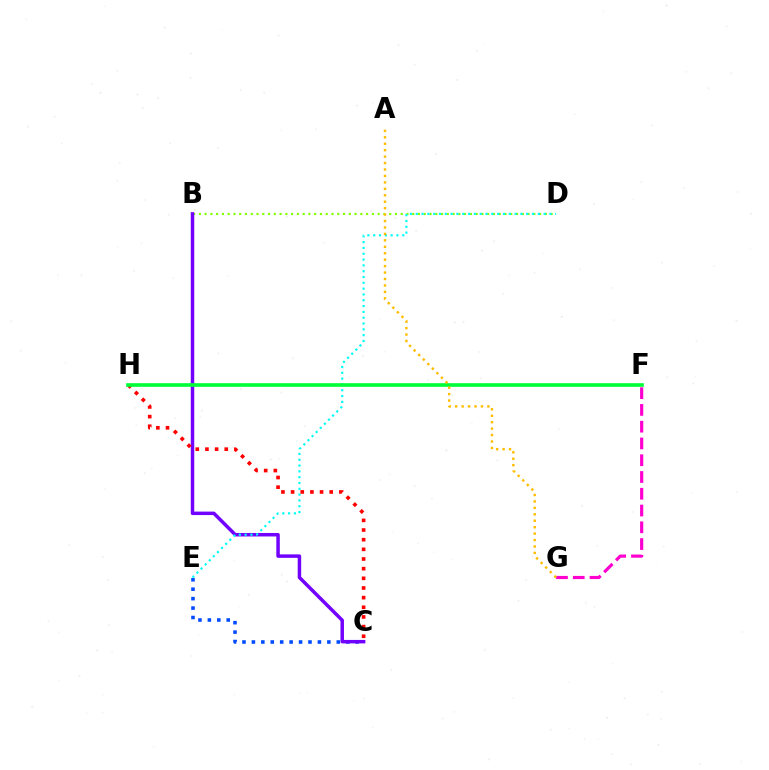{('B', 'D'): [{'color': '#84ff00', 'line_style': 'dotted', 'thickness': 1.57}], ('C', 'E'): [{'color': '#004bff', 'line_style': 'dotted', 'thickness': 2.56}], ('F', 'G'): [{'color': '#ff00cf', 'line_style': 'dashed', 'thickness': 2.28}], ('B', 'C'): [{'color': '#7200ff', 'line_style': 'solid', 'thickness': 2.51}], ('D', 'E'): [{'color': '#00fff6', 'line_style': 'dotted', 'thickness': 1.58}], ('C', 'H'): [{'color': '#ff0000', 'line_style': 'dotted', 'thickness': 2.62}], ('F', 'H'): [{'color': '#00ff39', 'line_style': 'solid', 'thickness': 2.62}], ('A', 'G'): [{'color': '#ffbd00', 'line_style': 'dotted', 'thickness': 1.75}]}